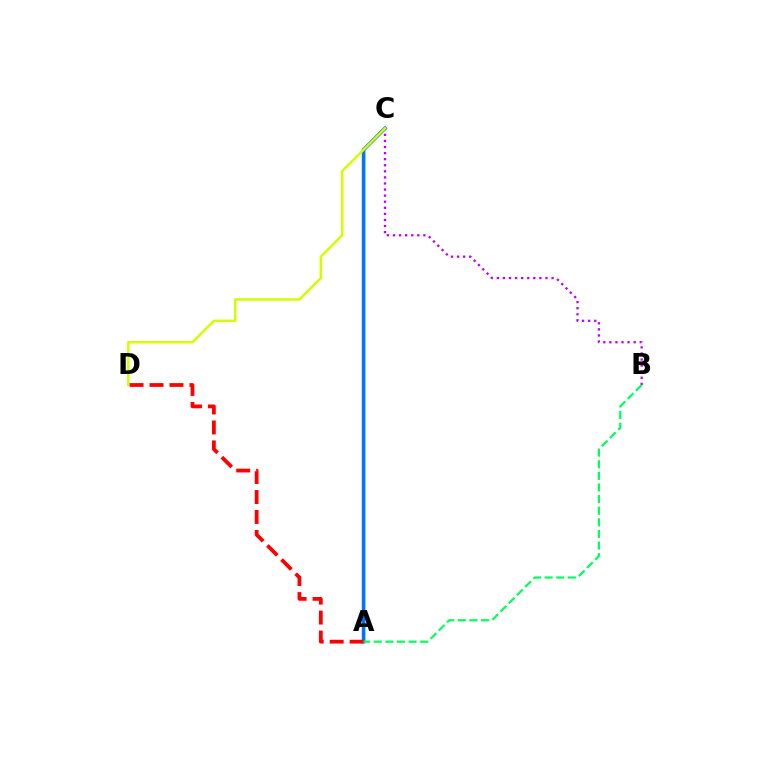{('B', 'C'): [{'color': '#b900ff', 'line_style': 'dotted', 'thickness': 1.65}], ('A', 'C'): [{'color': '#0074ff', 'line_style': 'solid', 'thickness': 2.59}], ('C', 'D'): [{'color': '#d1ff00', 'line_style': 'solid', 'thickness': 1.8}], ('A', 'D'): [{'color': '#ff0000', 'line_style': 'dashed', 'thickness': 2.71}], ('A', 'B'): [{'color': '#00ff5c', 'line_style': 'dashed', 'thickness': 1.58}]}